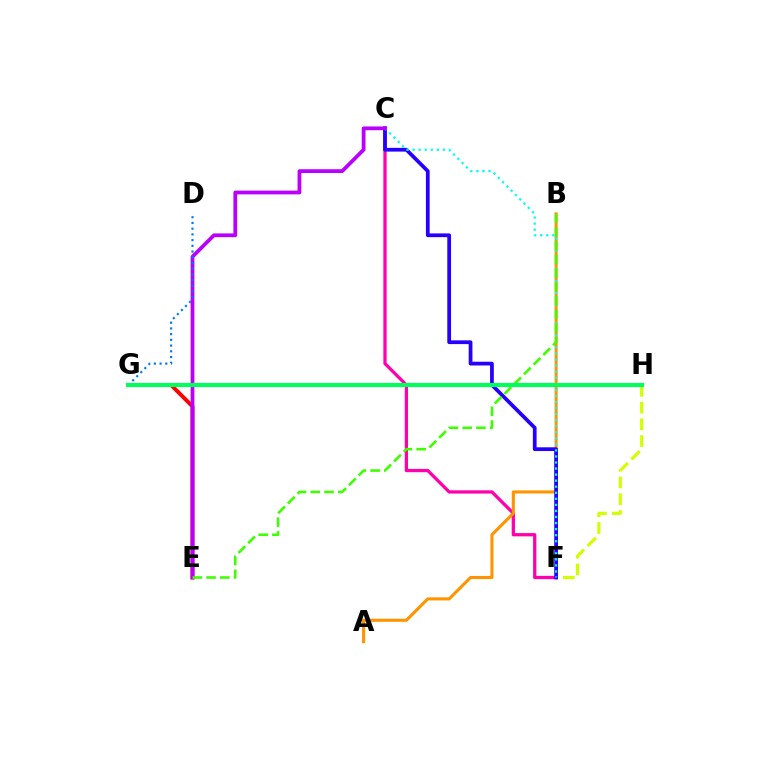{('C', 'F'): [{'color': '#ff00ac', 'line_style': 'solid', 'thickness': 2.35}, {'color': '#2500ff', 'line_style': 'solid', 'thickness': 2.7}, {'color': '#00fff6', 'line_style': 'dotted', 'thickness': 1.64}], ('E', 'G'): [{'color': '#ff0000', 'line_style': 'solid', 'thickness': 2.82}], ('F', 'H'): [{'color': '#d1ff00', 'line_style': 'dashed', 'thickness': 2.27}], ('A', 'B'): [{'color': '#ff9400', 'line_style': 'solid', 'thickness': 2.22}], ('C', 'E'): [{'color': '#b900ff', 'line_style': 'solid', 'thickness': 2.72}], ('D', 'G'): [{'color': '#0074ff', 'line_style': 'dotted', 'thickness': 1.55}], ('B', 'E'): [{'color': '#3dff00', 'line_style': 'dashed', 'thickness': 1.87}], ('G', 'H'): [{'color': '#00ff5c', 'line_style': 'solid', 'thickness': 2.97}]}